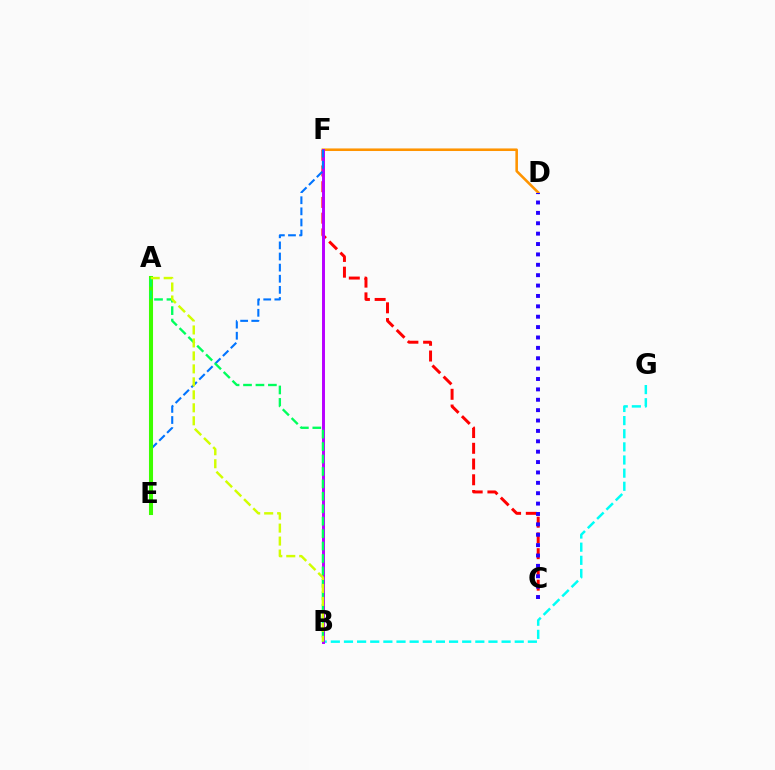{('C', 'F'): [{'color': '#ff0000', 'line_style': 'dashed', 'thickness': 2.14}], ('B', 'G'): [{'color': '#00fff6', 'line_style': 'dashed', 'thickness': 1.78}], ('D', 'F'): [{'color': '#ff9400', 'line_style': 'solid', 'thickness': 1.85}], ('B', 'F'): [{'color': '#b900ff', 'line_style': 'solid', 'thickness': 2.13}], ('C', 'D'): [{'color': '#2500ff', 'line_style': 'dotted', 'thickness': 2.82}], ('A', 'E'): [{'color': '#ff00ac', 'line_style': 'dashed', 'thickness': 2.53}, {'color': '#3dff00', 'line_style': 'solid', 'thickness': 2.93}], ('E', 'F'): [{'color': '#0074ff', 'line_style': 'dashed', 'thickness': 1.51}], ('A', 'B'): [{'color': '#00ff5c', 'line_style': 'dashed', 'thickness': 1.69}, {'color': '#d1ff00', 'line_style': 'dashed', 'thickness': 1.76}]}